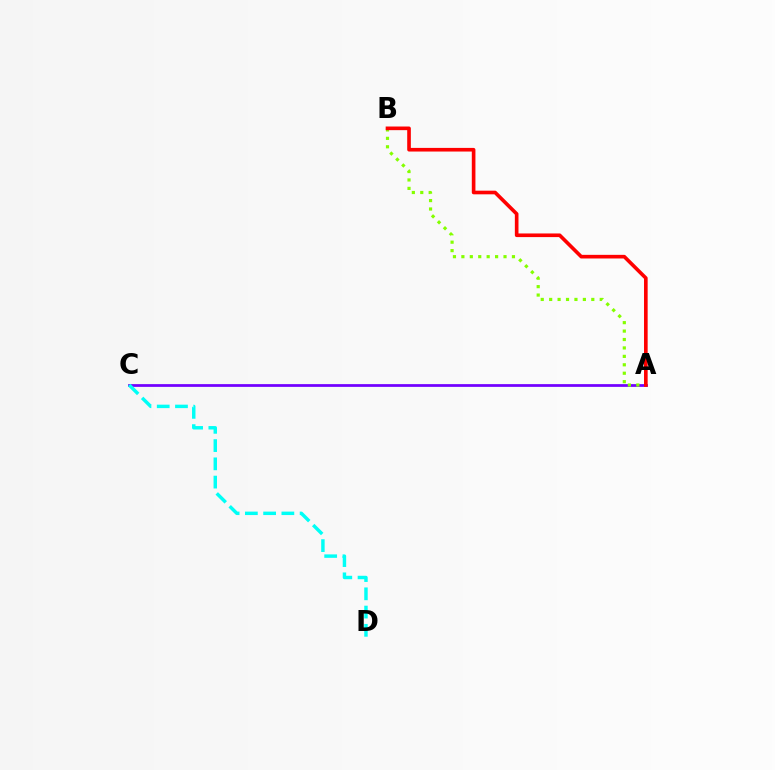{('A', 'C'): [{'color': '#7200ff', 'line_style': 'solid', 'thickness': 1.98}], ('A', 'B'): [{'color': '#84ff00', 'line_style': 'dotted', 'thickness': 2.29}, {'color': '#ff0000', 'line_style': 'solid', 'thickness': 2.62}], ('C', 'D'): [{'color': '#00fff6', 'line_style': 'dashed', 'thickness': 2.48}]}